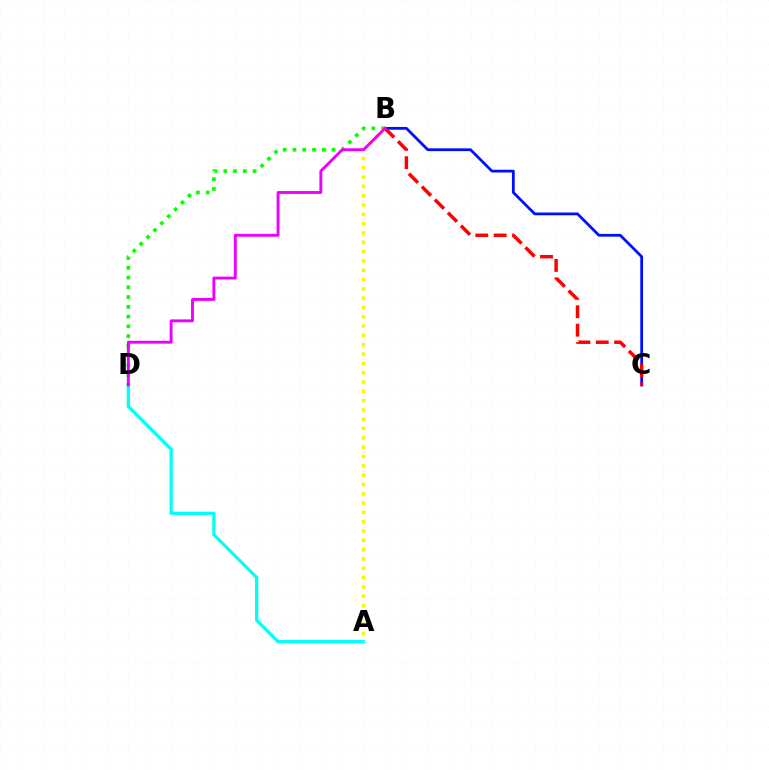{('A', 'D'): [{'color': '#00fff6', 'line_style': 'solid', 'thickness': 2.36}], ('B', 'D'): [{'color': '#08ff00', 'line_style': 'dotted', 'thickness': 2.65}, {'color': '#ee00ff', 'line_style': 'solid', 'thickness': 2.08}], ('B', 'C'): [{'color': '#0010ff', 'line_style': 'solid', 'thickness': 2.0}, {'color': '#ff0000', 'line_style': 'dashed', 'thickness': 2.5}], ('A', 'B'): [{'color': '#fcf500', 'line_style': 'dotted', 'thickness': 2.53}]}